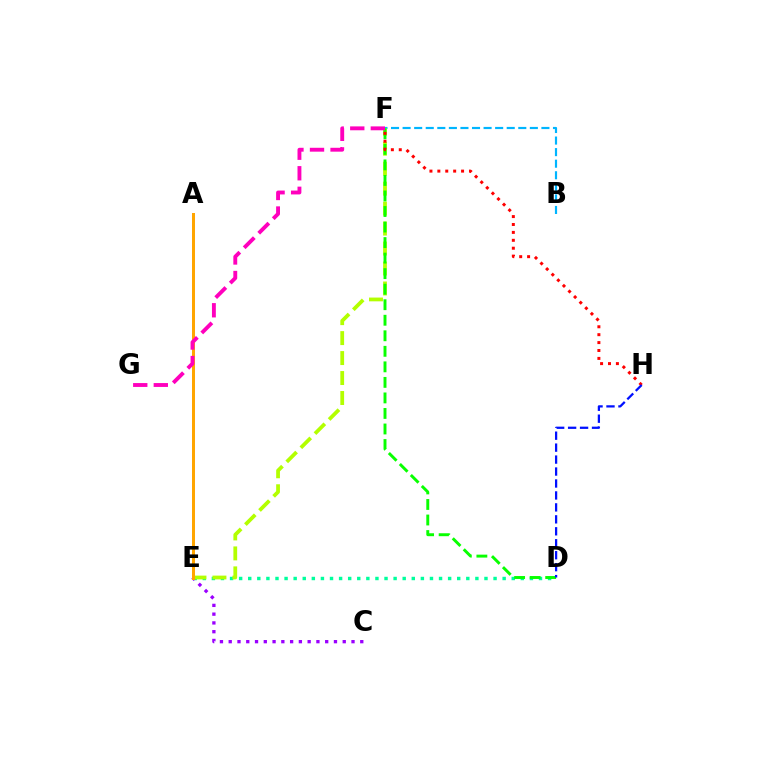{('D', 'E'): [{'color': '#00ff9d', 'line_style': 'dotted', 'thickness': 2.47}], ('C', 'E'): [{'color': '#9b00ff', 'line_style': 'dotted', 'thickness': 2.38}], ('B', 'F'): [{'color': '#00b5ff', 'line_style': 'dashed', 'thickness': 1.57}], ('E', 'F'): [{'color': '#b3ff00', 'line_style': 'dashed', 'thickness': 2.71}], ('D', 'F'): [{'color': '#08ff00', 'line_style': 'dashed', 'thickness': 2.11}], ('A', 'E'): [{'color': '#ffa500', 'line_style': 'solid', 'thickness': 2.17}], ('F', 'H'): [{'color': '#ff0000', 'line_style': 'dotted', 'thickness': 2.15}], ('D', 'H'): [{'color': '#0010ff', 'line_style': 'dashed', 'thickness': 1.62}], ('F', 'G'): [{'color': '#ff00bd', 'line_style': 'dashed', 'thickness': 2.79}]}